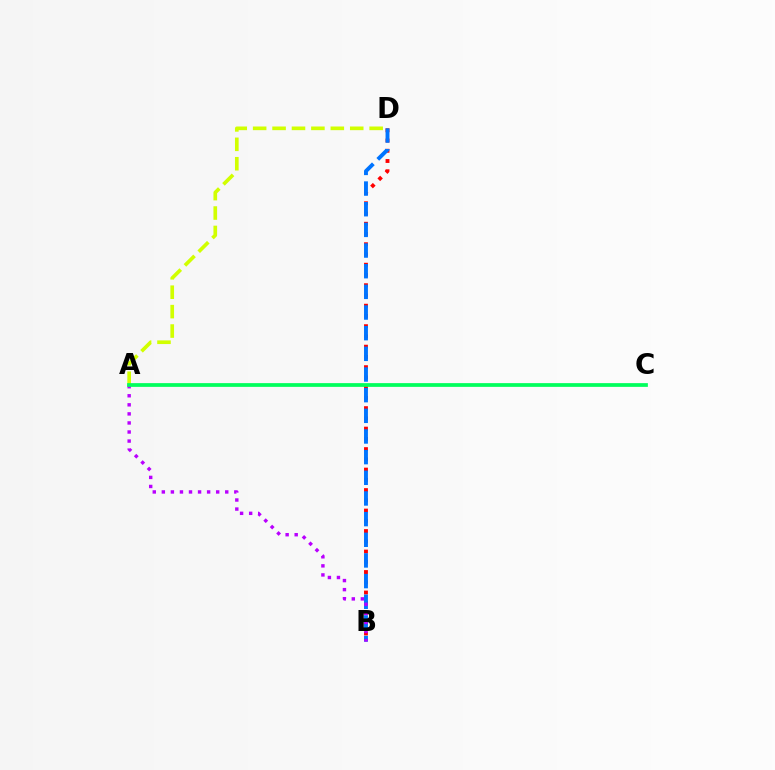{('B', 'D'): [{'color': '#ff0000', 'line_style': 'dotted', 'thickness': 2.78}, {'color': '#0074ff', 'line_style': 'dashed', 'thickness': 2.81}], ('A', 'B'): [{'color': '#b900ff', 'line_style': 'dotted', 'thickness': 2.46}], ('A', 'D'): [{'color': '#d1ff00', 'line_style': 'dashed', 'thickness': 2.64}], ('A', 'C'): [{'color': '#00ff5c', 'line_style': 'solid', 'thickness': 2.69}]}